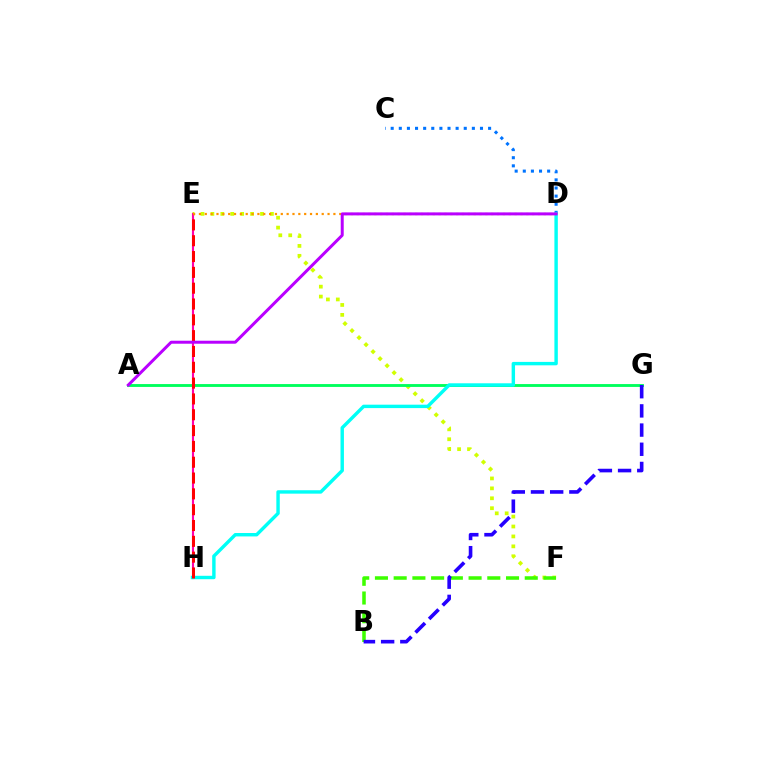{('E', 'F'): [{'color': '#d1ff00', 'line_style': 'dotted', 'thickness': 2.7}], ('C', 'D'): [{'color': '#0074ff', 'line_style': 'dotted', 'thickness': 2.21}], ('A', 'G'): [{'color': '#00ff5c', 'line_style': 'solid', 'thickness': 2.06}], ('E', 'H'): [{'color': '#ff00ac', 'line_style': 'solid', 'thickness': 1.53}, {'color': '#ff0000', 'line_style': 'dashed', 'thickness': 2.15}], ('D', 'H'): [{'color': '#00fff6', 'line_style': 'solid', 'thickness': 2.46}], ('D', 'E'): [{'color': '#ff9400', 'line_style': 'dotted', 'thickness': 1.59}], ('A', 'D'): [{'color': '#b900ff', 'line_style': 'solid', 'thickness': 2.15}], ('B', 'F'): [{'color': '#3dff00', 'line_style': 'dashed', 'thickness': 2.54}], ('B', 'G'): [{'color': '#2500ff', 'line_style': 'dashed', 'thickness': 2.61}]}